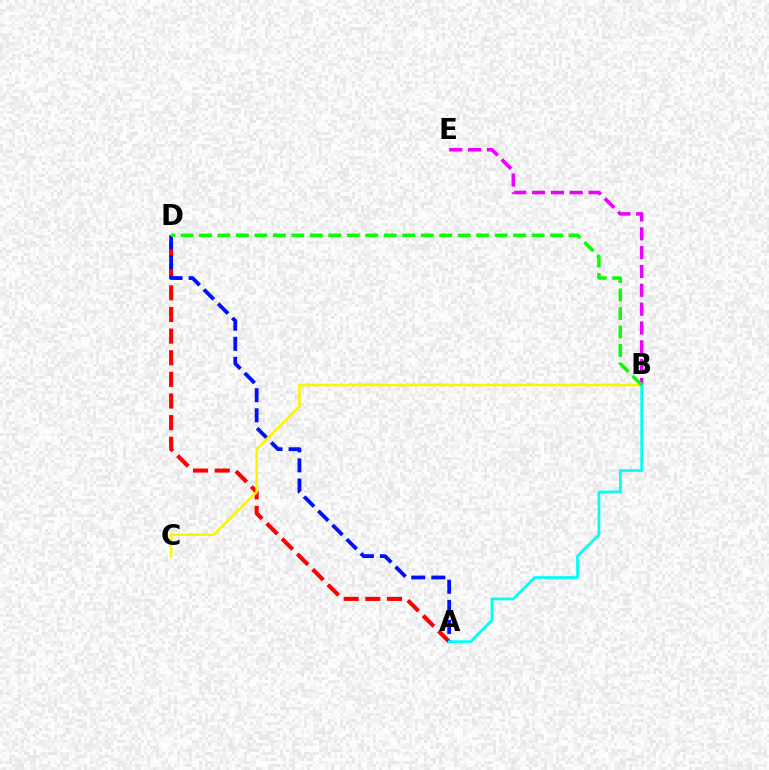{('B', 'E'): [{'color': '#ee00ff', 'line_style': 'dashed', 'thickness': 2.56}], ('A', 'D'): [{'color': '#ff0000', 'line_style': 'dashed', 'thickness': 2.94}, {'color': '#0010ff', 'line_style': 'dashed', 'thickness': 2.73}], ('B', 'C'): [{'color': '#fcf500', 'line_style': 'solid', 'thickness': 1.86}], ('A', 'B'): [{'color': '#00fff6', 'line_style': 'solid', 'thickness': 1.97}], ('B', 'D'): [{'color': '#08ff00', 'line_style': 'dashed', 'thickness': 2.51}]}